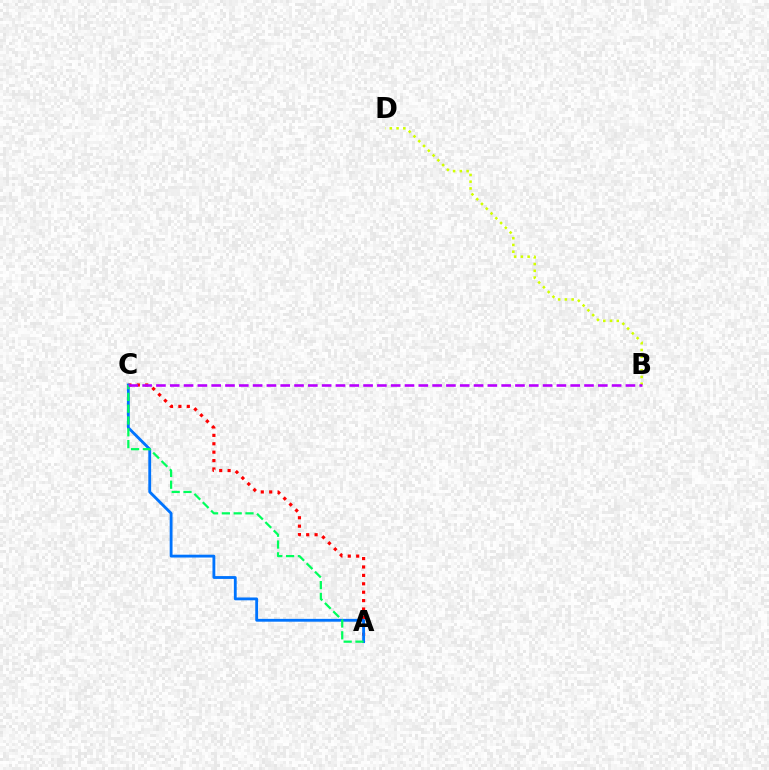{('A', 'C'): [{'color': '#ff0000', 'line_style': 'dotted', 'thickness': 2.28}, {'color': '#0074ff', 'line_style': 'solid', 'thickness': 2.04}, {'color': '#00ff5c', 'line_style': 'dashed', 'thickness': 1.6}], ('B', 'D'): [{'color': '#d1ff00', 'line_style': 'dotted', 'thickness': 1.83}], ('B', 'C'): [{'color': '#b900ff', 'line_style': 'dashed', 'thickness': 1.88}]}